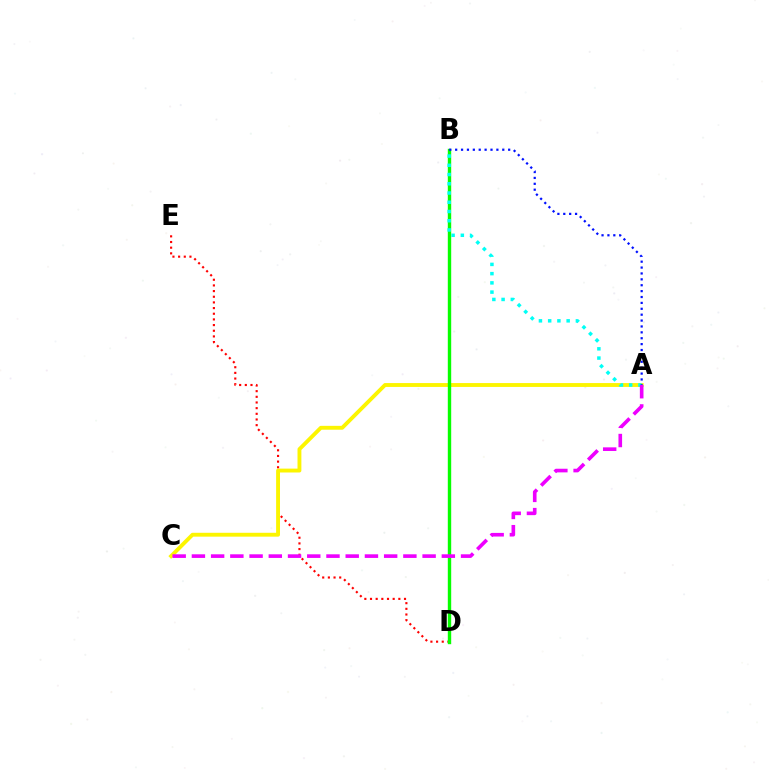{('D', 'E'): [{'color': '#ff0000', 'line_style': 'dotted', 'thickness': 1.54}], ('A', 'C'): [{'color': '#fcf500', 'line_style': 'solid', 'thickness': 2.79}, {'color': '#ee00ff', 'line_style': 'dashed', 'thickness': 2.61}], ('B', 'D'): [{'color': '#08ff00', 'line_style': 'solid', 'thickness': 2.44}], ('A', 'B'): [{'color': '#00fff6', 'line_style': 'dotted', 'thickness': 2.51}, {'color': '#0010ff', 'line_style': 'dotted', 'thickness': 1.6}]}